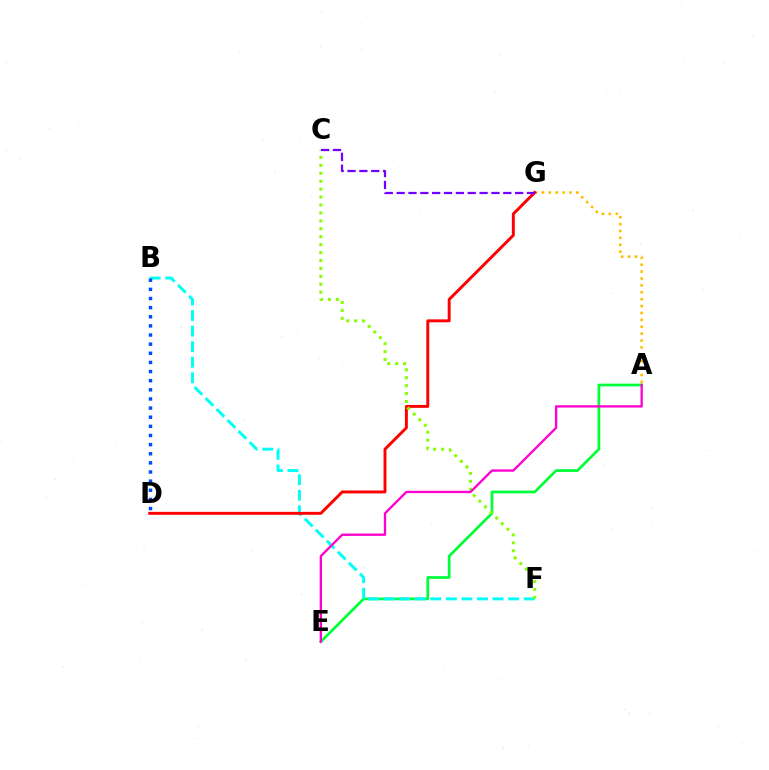{('A', 'E'): [{'color': '#00ff39', 'line_style': 'solid', 'thickness': 1.96}, {'color': '#ff00cf', 'line_style': 'solid', 'thickness': 1.67}], ('A', 'G'): [{'color': '#ffbd00', 'line_style': 'dotted', 'thickness': 1.87}], ('B', 'F'): [{'color': '#00fff6', 'line_style': 'dashed', 'thickness': 2.12}], ('D', 'G'): [{'color': '#ff0000', 'line_style': 'solid', 'thickness': 2.11}], ('C', 'F'): [{'color': '#84ff00', 'line_style': 'dotted', 'thickness': 2.15}], ('C', 'G'): [{'color': '#7200ff', 'line_style': 'dashed', 'thickness': 1.61}], ('B', 'D'): [{'color': '#004bff', 'line_style': 'dotted', 'thickness': 2.48}]}